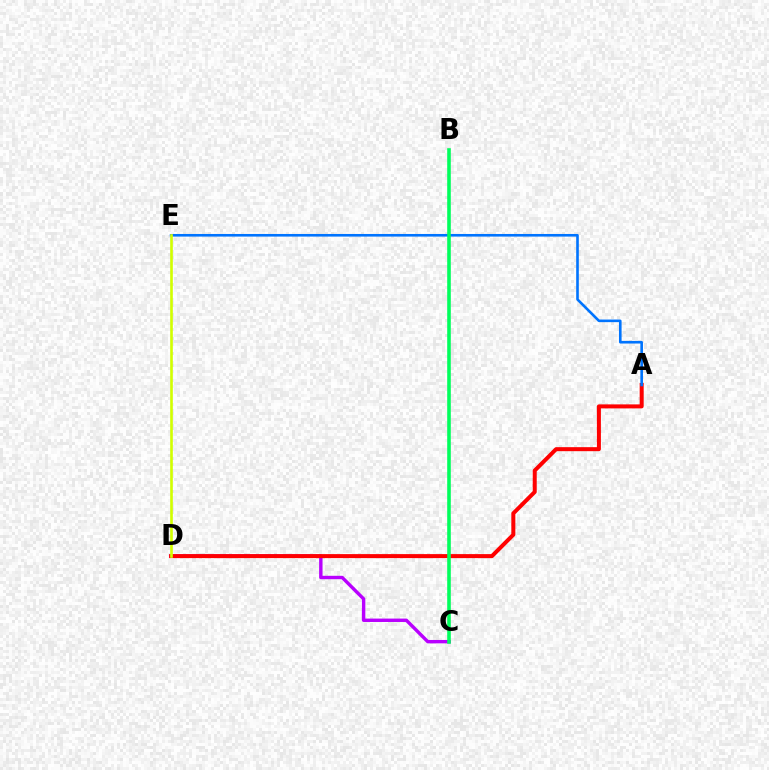{('C', 'D'): [{'color': '#b900ff', 'line_style': 'solid', 'thickness': 2.45}], ('A', 'D'): [{'color': '#ff0000', 'line_style': 'solid', 'thickness': 2.89}], ('A', 'E'): [{'color': '#0074ff', 'line_style': 'solid', 'thickness': 1.88}], ('B', 'C'): [{'color': '#00ff5c', 'line_style': 'solid', 'thickness': 2.58}], ('D', 'E'): [{'color': '#d1ff00', 'line_style': 'solid', 'thickness': 1.9}]}